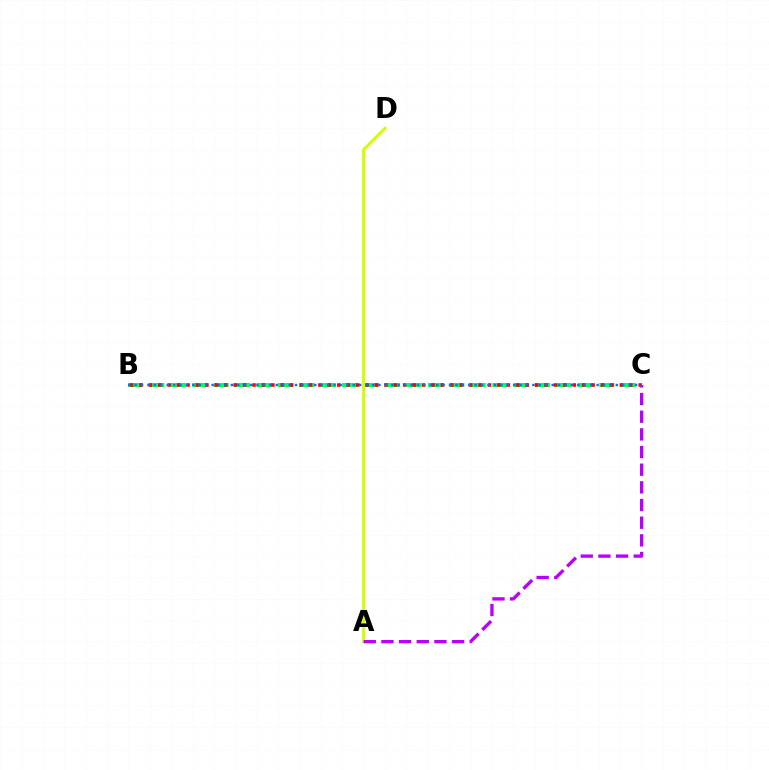{('B', 'C'): [{'color': '#00ff5c', 'line_style': 'dashed', 'thickness': 2.91}, {'color': '#ff0000', 'line_style': 'dotted', 'thickness': 2.56}, {'color': '#0074ff', 'line_style': 'dotted', 'thickness': 1.74}], ('A', 'D'): [{'color': '#d1ff00', 'line_style': 'solid', 'thickness': 2.18}], ('A', 'C'): [{'color': '#b900ff', 'line_style': 'dashed', 'thickness': 2.4}]}